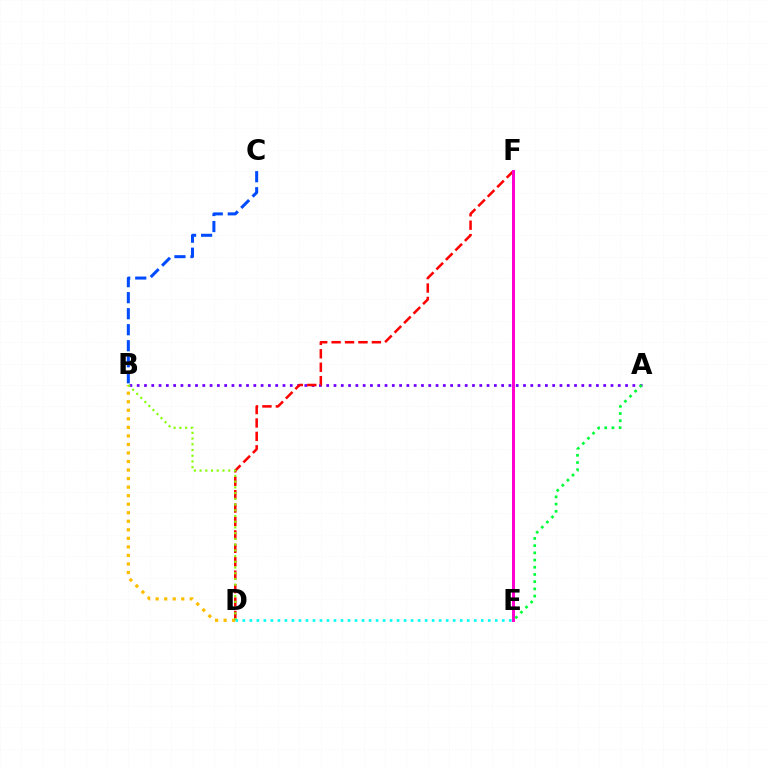{('A', 'B'): [{'color': '#7200ff', 'line_style': 'dotted', 'thickness': 1.98}], ('B', 'D'): [{'color': '#ffbd00', 'line_style': 'dotted', 'thickness': 2.32}, {'color': '#84ff00', 'line_style': 'dotted', 'thickness': 1.56}], ('D', 'F'): [{'color': '#ff0000', 'line_style': 'dashed', 'thickness': 1.82}], ('E', 'F'): [{'color': '#ff00cf', 'line_style': 'solid', 'thickness': 2.15}], ('B', 'C'): [{'color': '#004bff', 'line_style': 'dashed', 'thickness': 2.18}], ('D', 'E'): [{'color': '#00fff6', 'line_style': 'dotted', 'thickness': 1.91}], ('A', 'E'): [{'color': '#00ff39', 'line_style': 'dotted', 'thickness': 1.96}]}